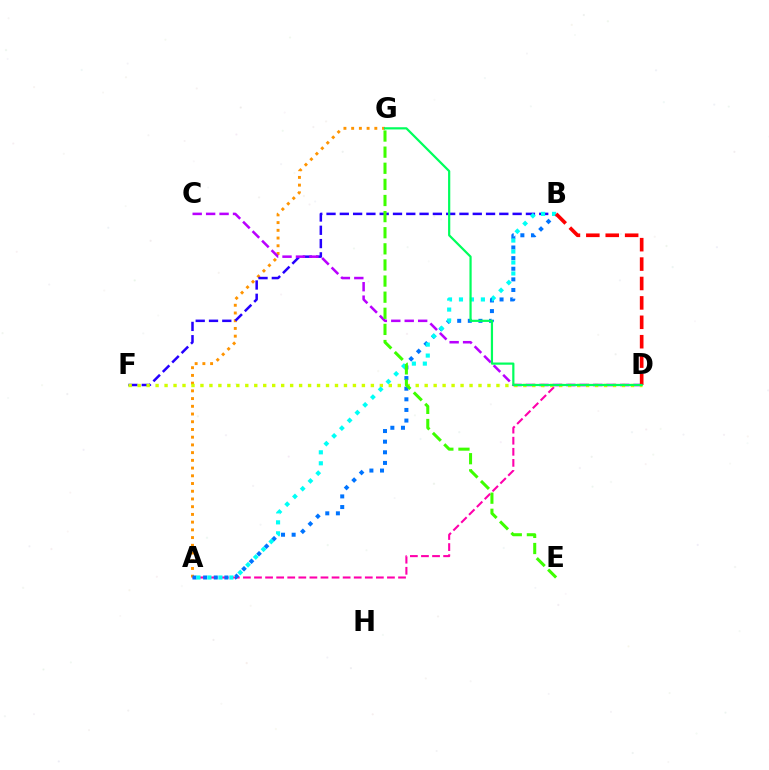{('A', 'G'): [{'color': '#ff9400', 'line_style': 'dotted', 'thickness': 2.1}], ('A', 'D'): [{'color': '#ff00ac', 'line_style': 'dashed', 'thickness': 1.51}], ('B', 'F'): [{'color': '#2500ff', 'line_style': 'dashed', 'thickness': 1.81}], ('C', 'D'): [{'color': '#b900ff', 'line_style': 'dashed', 'thickness': 1.83}], ('A', 'B'): [{'color': '#0074ff', 'line_style': 'dotted', 'thickness': 2.89}, {'color': '#00fff6', 'line_style': 'dotted', 'thickness': 2.98}], ('D', 'F'): [{'color': '#d1ff00', 'line_style': 'dotted', 'thickness': 2.44}], ('E', 'G'): [{'color': '#3dff00', 'line_style': 'dashed', 'thickness': 2.19}], ('B', 'D'): [{'color': '#ff0000', 'line_style': 'dashed', 'thickness': 2.64}], ('D', 'G'): [{'color': '#00ff5c', 'line_style': 'solid', 'thickness': 1.59}]}